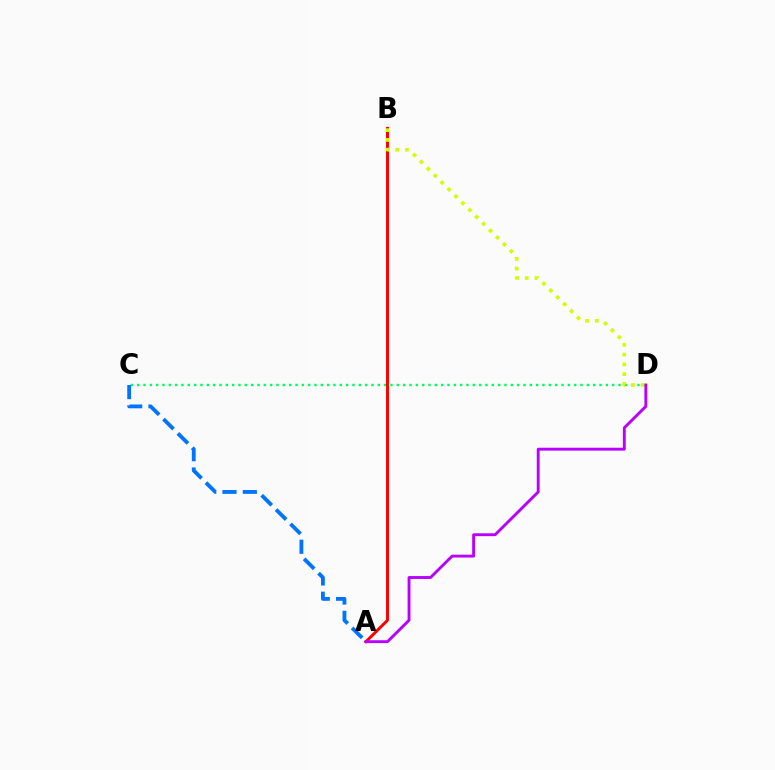{('C', 'D'): [{'color': '#00ff5c', 'line_style': 'dotted', 'thickness': 1.72}], ('A', 'B'): [{'color': '#ff0000', 'line_style': 'solid', 'thickness': 2.14}], ('A', 'C'): [{'color': '#0074ff', 'line_style': 'dashed', 'thickness': 2.76}], ('B', 'D'): [{'color': '#d1ff00', 'line_style': 'dotted', 'thickness': 2.65}], ('A', 'D'): [{'color': '#b900ff', 'line_style': 'solid', 'thickness': 2.07}]}